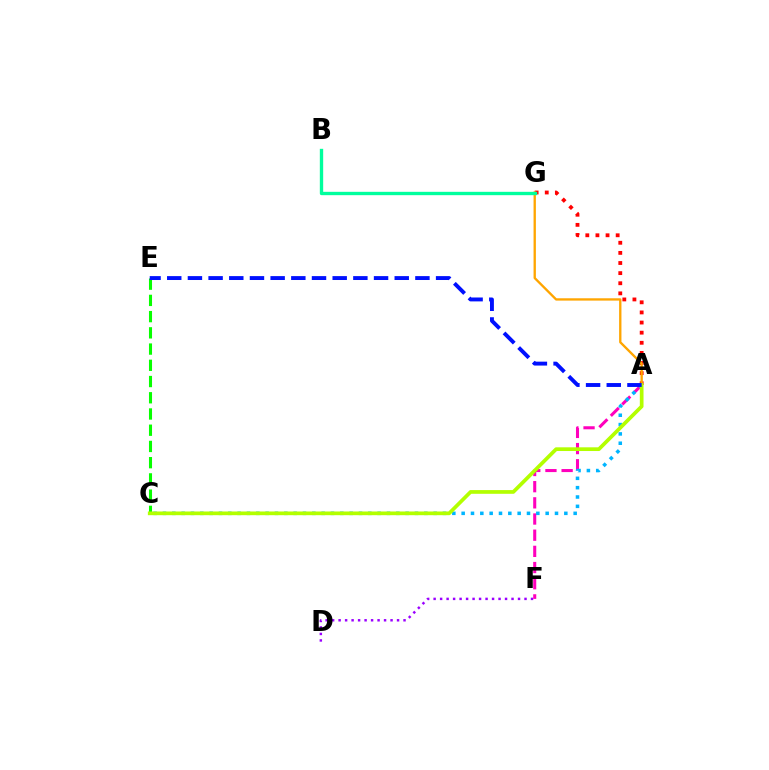{('A', 'G'): [{'color': '#ff0000', 'line_style': 'dotted', 'thickness': 2.75}, {'color': '#ffa500', 'line_style': 'solid', 'thickness': 1.68}], ('C', 'E'): [{'color': '#08ff00', 'line_style': 'dashed', 'thickness': 2.2}], ('D', 'F'): [{'color': '#9b00ff', 'line_style': 'dotted', 'thickness': 1.76}], ('A', 'F'): [{'color': '#ff00bd', 'line_style': 'dashed', 'thickness': 2.2}], ('A', 'C'): [{'color': '#00b5ff', 'line_style': 'dotted', 'thickness': 2.54}, {'color': '#b3ff00', 'line_style': 'solid', 'thickness': 2.67}], ('A', 'E'): [{'color': '#0010ff', 'line_style': 'dashed', 'thickness': 2.81}], ('B', 'G'): [{'color': '#00ff9d', 'line_style': 'solid', 'thickness': 2.41}]}